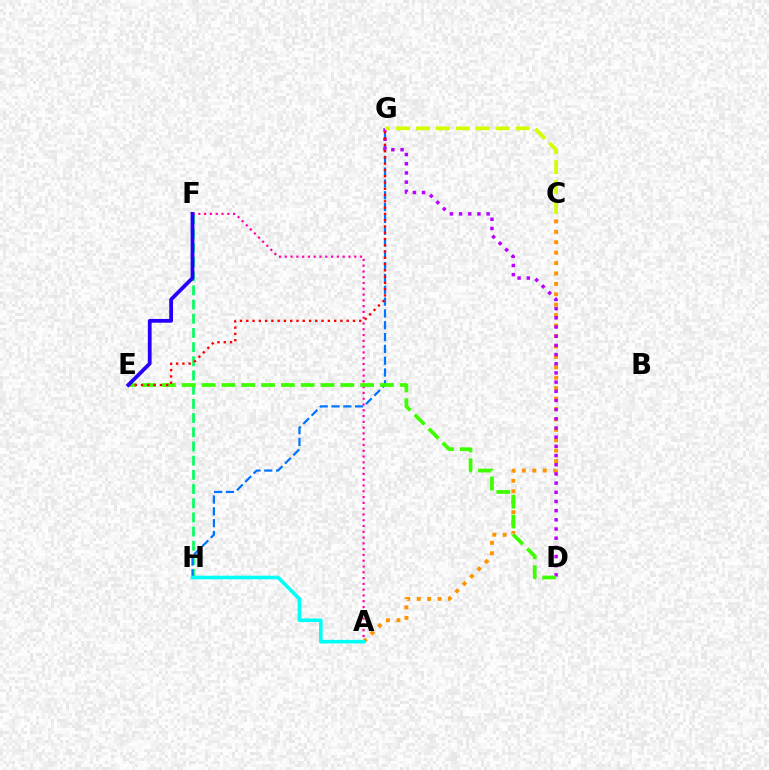{('F', 'H'): [{'color': '#00ff5c', 'line_style': 'dashed', 'thickness': 1.93}], ('G', 'H'): [{'color': '#0074ff', 'line_style': 'dashed', 'thickness': 1.6}], ('A', 'C'): [{'color': '#ff9400', 'line_style': 'dotted', 'thickness': 2.83}], ('A', 'F'): [{'color': '#ff00ac', 'line_style': 'dotted', 'thickness': 1.57}], ('D', 'G'): [{'color': '#b900ff', 'line_style': 'dotted', 'thickness': 2.49}], ('D', 'E'): [{'color': '#3dff00', 'line_style': 'dashed', 'thickness': 2.69}], ('C', 'G'): [{'color': '#d1ff00', 'line_style': 'dashed', 'thickness': 2.71}], ('E', 'G'): [{'color': '#ff0000', 'line_style': 'dotted', 'thickness': 1.7}], ('E', 'F'): [{'color': '#2500ff', 'line_style': 'solid', 'thickness': 2.71}], ('A', 'H'): [{'color': '#00fff6', 'line_style': 'solid', 'thickness': 2.58}]}